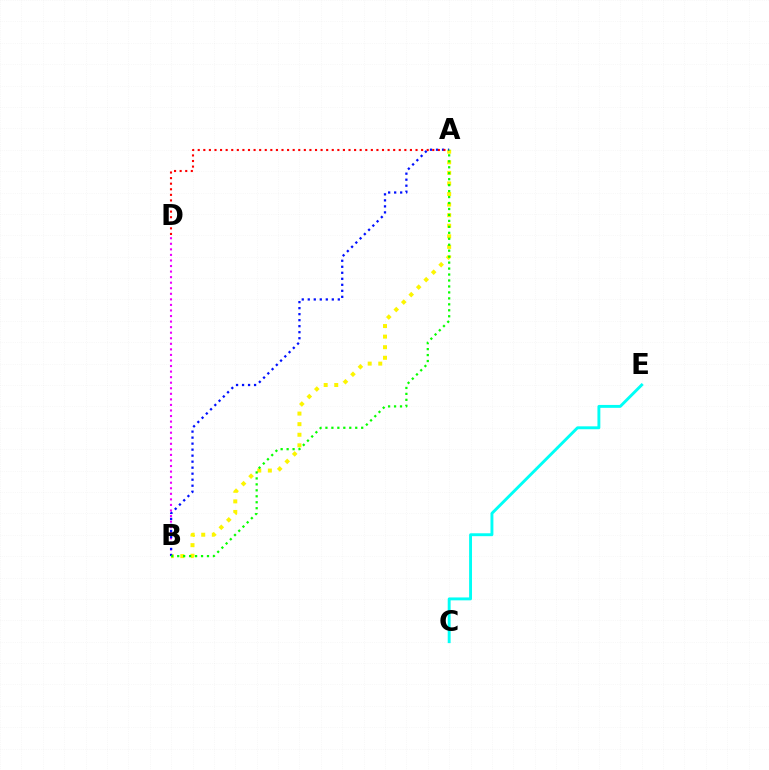{('C', 'E'): [{'color': '#00fff6', 'line_style': 'solid', 'thickness': 2.09}], ('A', 'B'): [{'color': '#fcf500', 'line_style': 'dotted', 'thickness': 2.87}, {'color': '#0010ff', 'line_style': 'dotted', 'thickness': 1.63}, {'color': '#08ff00', 'line_style': 'dotted', 'thickness': 1.62}], ('B', 'D'): [{'color': '#ee00ff', 'line_style': 'dotted', 'thickness': 1.51}], ('A', 'D'): [{'color': '#ff0000', 'line_style': 'dotted', 'thickness': 1.52}]}